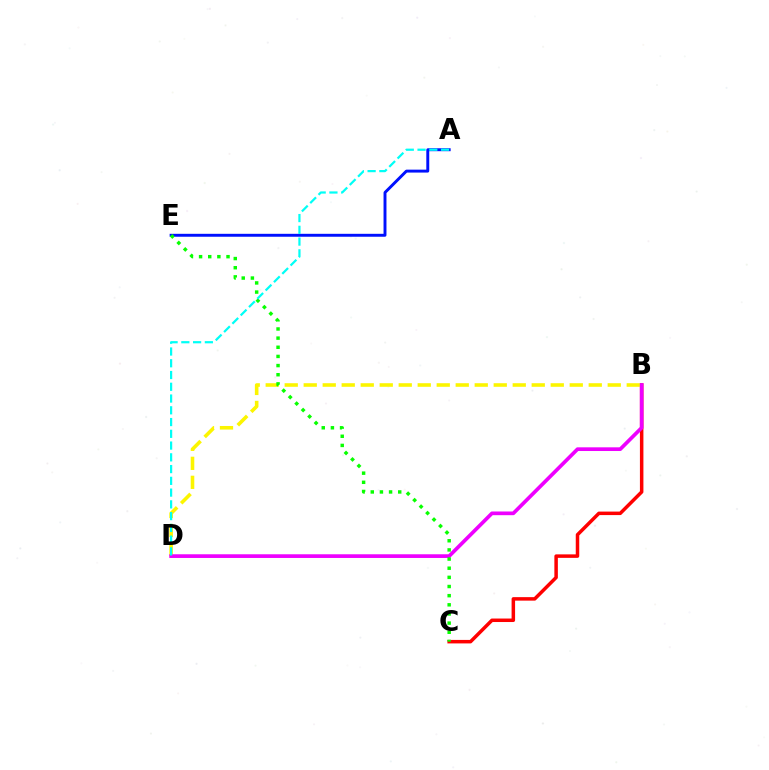{('A', 'E'): [{'color': '#0010ff', 'line_style': 'solid', 'thickness': 2.11}], ('B', 'C'): [{'color': '#ff0000', 'line_style': 'solid', 'thickness': 2.52}], ('B', 'D'): [{'color': '#fcf500', 'line_style': 'dashed', 'thickness': 2.58}, {'color': '#ee00ff', 'line_style': 'solid', 'thickness': 2.66}], ('C', 'E'): [{'color': '#08ff00', 'line_style': 'dotted', 'thickness': 2.49}], ('A', 'D'): [{'color': '#00fff6', 'line_style': 'dashed', 'thickness': 1.6}]}